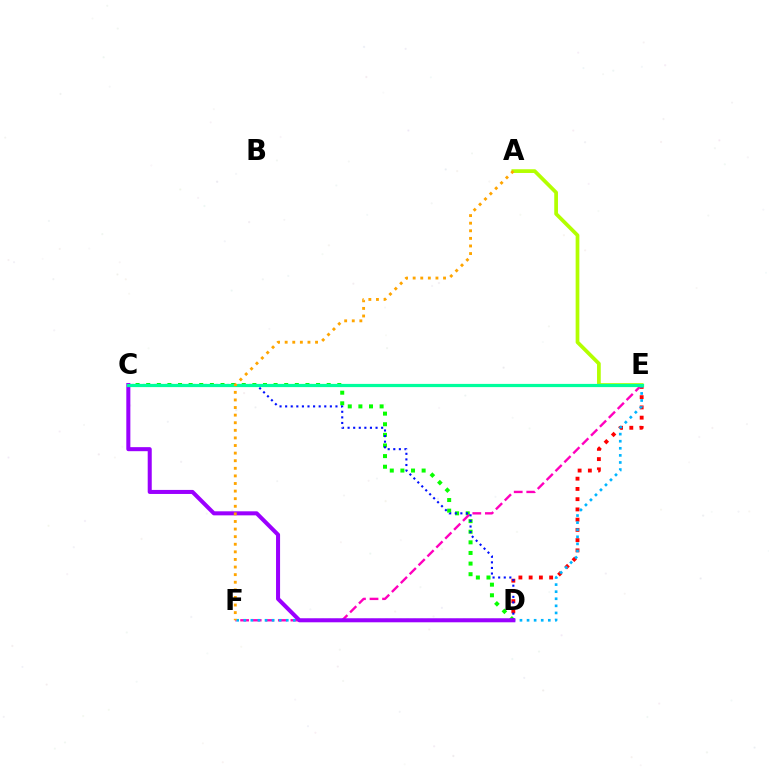{('C', 'D'): [{'color': '#08ff00', 'line_style': 'dotted', 'thickness': 2.88}, {'color': '#0010ff', 'line_style': 'dotted', 'thickness': 1.52}, {'color': '#9b00ff', 'line_style': 'solid', 'thickness': 2.91}], ('D', 'E'): [{'color': '#ff0000', 'line_style': 'dotted', 'thickness': 2.78}], ('E', 'F'): [{'color': '#ff00bd', 'line_style': 'dashed', 'thickness': 1.71}, {'color': '#00b5ff', 'line_style': 'dotted', 'thickness': 1.92}], ('A', 'E'): [{'color': '#b3ff00', 'line_style': 'solid', 'thickness': 2.68}], ('C', 'E'): [{'color': '#00ff9d', 'line_style': 'solid', 'thickness': 2.31}], ('A', 'F'): [{'color': '#ffa500', 'line_style': 'dotted', 'thickness': 2.06}]}